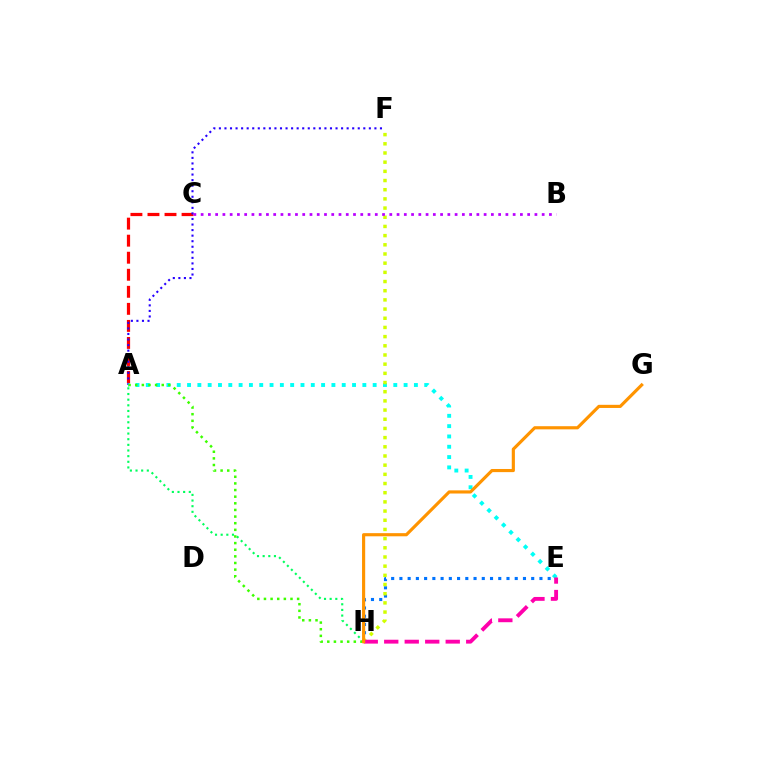{('A', 'H'): [{'color': '#00ff5c', 'line_style': 'dotted', 'thickness': 1.53}, {'color': '#3dff00', 'line_style': 'dotted', 'thickness': 1.8}], ('A', 'C'): [{'color': '#ff0000', 'line_style': 'dashed', 'thickness': 2.32}], ('A', 'F'): [{'color': '#2500ff', 'line_style': 'dotted', 'thickness': 1.51}], ('E', 'H'): [{'color': '#0074ff', 'line_style': 'dotted', 'thickness': 2.24}, {'color': '#ff00ac', 'line_style': 'dashed', 'thickness': 2.78}], ('A', 'E'): [{'color': '#00fff6', 'line_style': 'dotted', 'thickness': 2.8}], ('F', 'H'): [{'color': '#d1ff00', 'line_style': 'dotted', 'thickness': 2.49}], ('G', 'H'): [{'color': '#ff9400', 'line_style': 'solid', 'thickness': 2.27}], ('B', 'C'): [{'color': '#b900ff', 'line_style': 'dotted', 'thickness': 1.97}]}